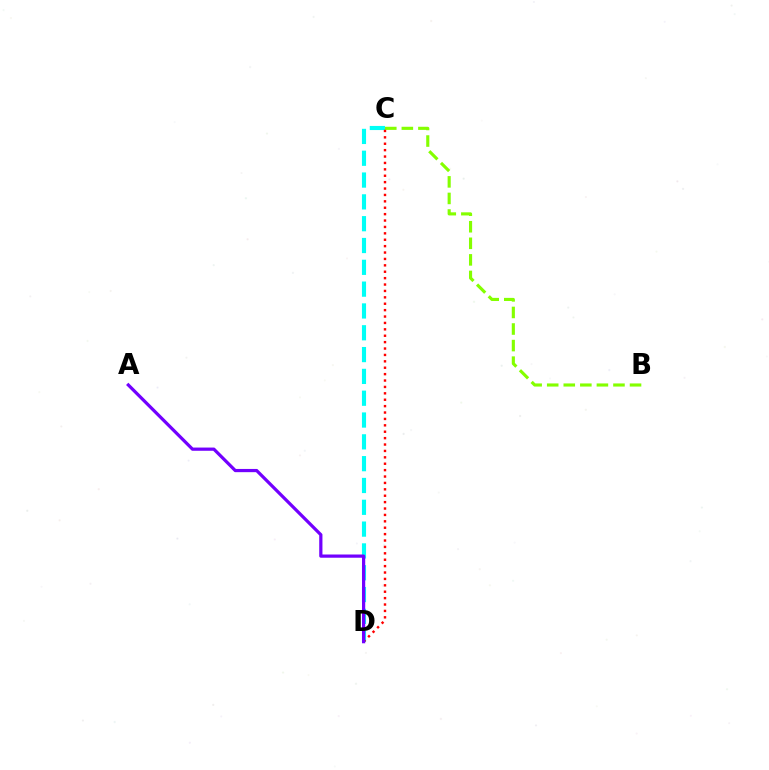{('C', 'D'): [{'color': '#00fff6', 'line_style': 'dashed', 'thickness': 2.96}, {'color': '#ff0000', 'line_style': 'dotted', 'thickness': 1.74}], ('B', 'C'): [{'color': '#84ff00', 'line_style': 'dashed', 'thickness': 2.25}], ('A', 'D'): [{'color': '#7200ff', 'line_style': 'solid', 'thickness': 2.32}]}